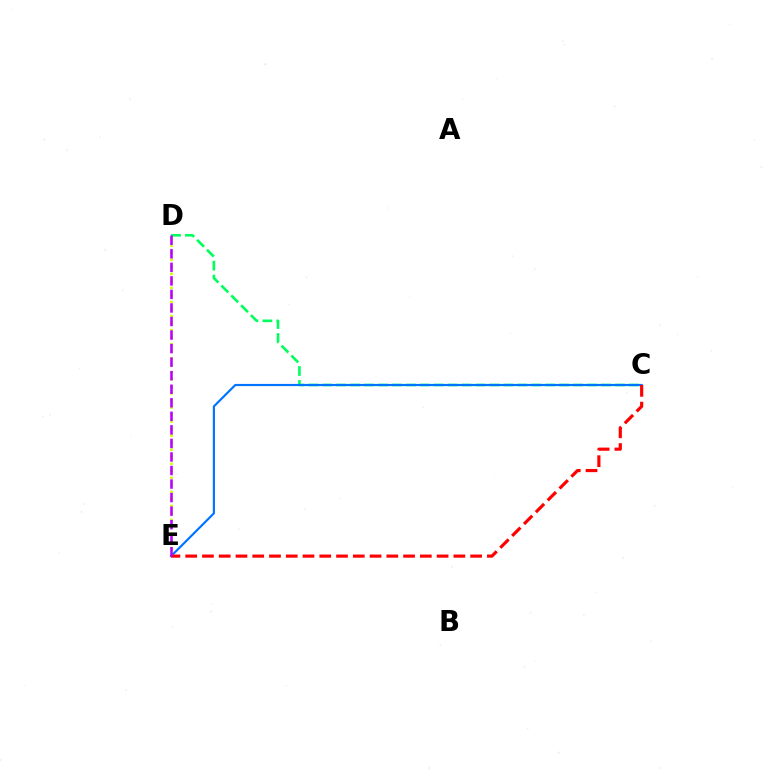{('C', 'D'): [{'color': '#00ff5c', 'line_style': 'dashed', 'thickness': 1.89}], ('D', 'E'): [{'color': '#d1ff00', 'line_style': 'dotted', 'thickness': 1.91}, {'color': '#b900ff', 'line_style': 'dashed', 'thickness': 1.84}], ('C', 'E'): [{'color': '#0074ff', 'line_style': 'solid', 'thickness': 1.56}, {'color': '#ff0000', 'line_style': 'dashed', 'thickness': 2.28}]}